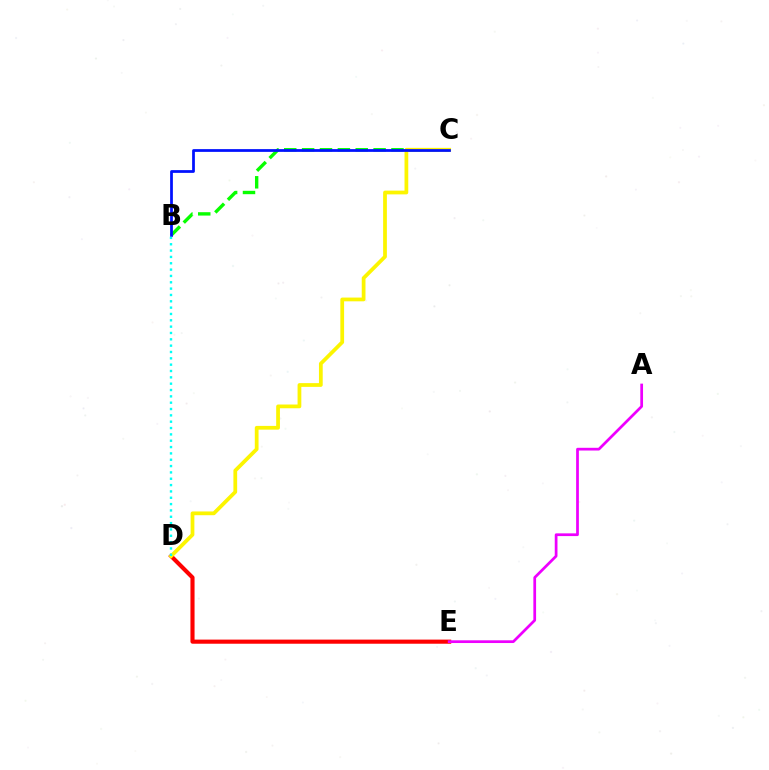{('D', 'E'): [{'color': '#ff0000', 'line_style': 'solid', 'thickness': 2.97}], ('B', 'C'): [{'color': '#08ff00', 'line_style': 'dashed', 'thickness': 2.43}, {'color': '#0010ff', 'line_style': 'solid', 'thickness': 1.98}], ('C', 'D'): [{'color': '#fcf500', 'line_style': 'solid', 'thickness': 2.7}], ('A', 'E'): [{'color': '#ee00ff', 'line_style': 'solid', 'thickness': 1.97}], ('B', 'D'): [{'color': '#00fff6', 'line_style': 'dotted', 'thickness': 1.72}]}